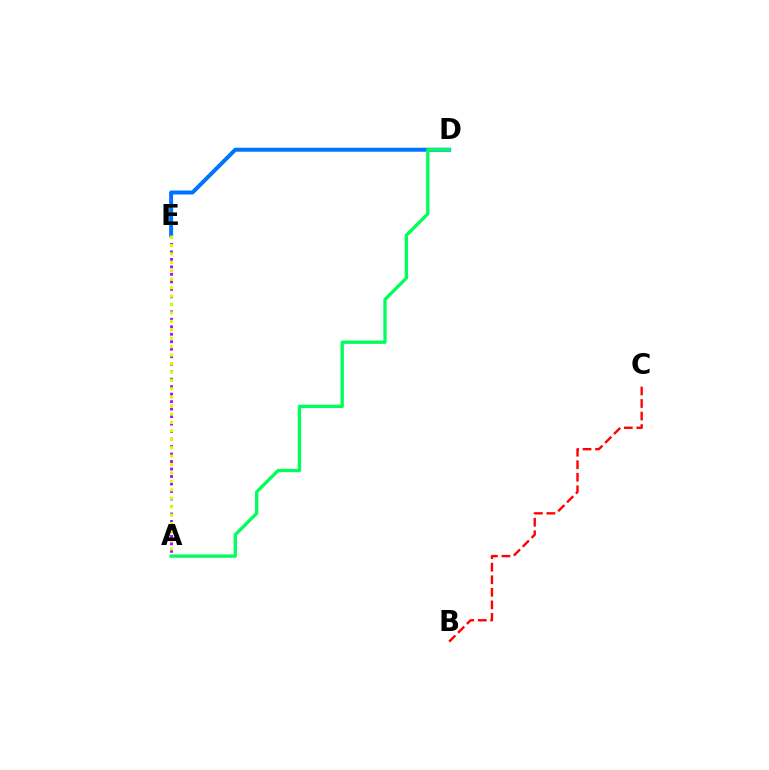{('D', 'E'): [{'color': '#0074ff', 'line_style': 'solid', 'thickness': 2.86}], ('A', 'E'): [{'color': '#b900ff', 'line_style': 'dotted', 'thickness': 2.03}, {'color': '#d1ff00', 'line_style': 'dotted', 'thickness': 2.29}], ('B', 'C'): [{'color': '#ff0000', 'line_style': 'dashed', 'thickness': 1.7}], ('A', 'D'): [{'color': '#00ff5c', 'line_style': 'solid', 'thickness': 2.38}]}